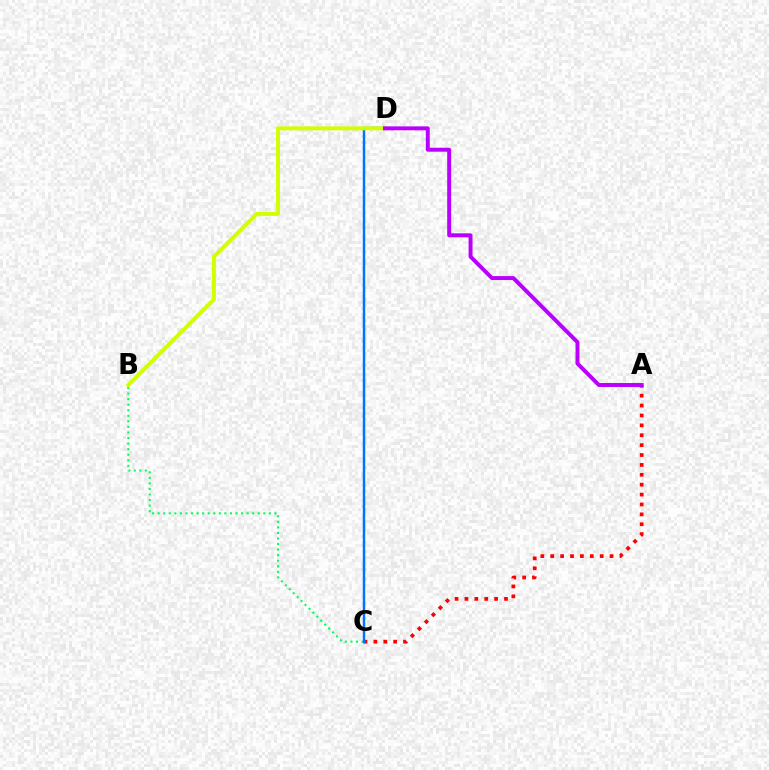{('A', 'C'): [{'color': '#ff0000', 'line_style': 'dotted', 'thickness': 2.69}], ('B', 'C'): [{'color': '#00ff5c', 'line_style': 'dotted', 'thickness': 1.51}], ('C', 'D'): [{'color': '#0074ff', 'line_style': 'solid', 'thickness': 1.8}], ('B', 'D'): [{'color': '#d1ff00', 'line_style': 'solid', 'thickness': 2.86}], ('A', 'D'): [{'color': '#b900ff', 'line_style': 'solid', 'thickness': 2.84}]}